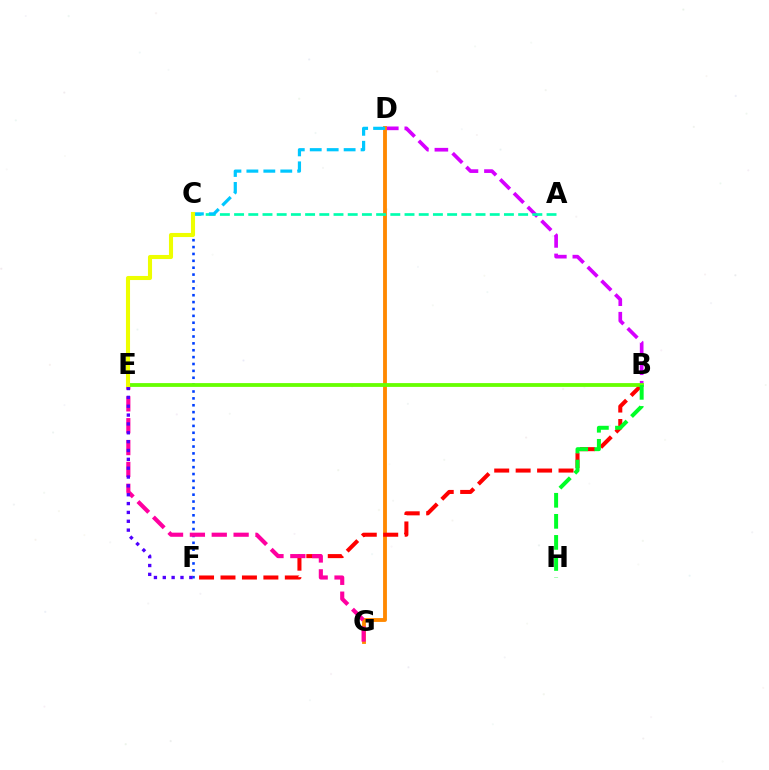{('B', 'D'): [{'color': '#d600ff', 'line_style': 'dashed', 'thickness': 2.65}], ('D', 'G'): [{'color': '#ff8800', 'line_style': 'solid', 'thickness': 2.77}], ('A', 'C'): [{'color': '#00ffaf', 'line_style': 'dashed', 'thickness': 1.93}], ('C', 'F'): [{'color': '#003fff', 'line_style': 'dotted', 'thickness': 1.87}], ('B', 'F'): [{'color': '#ff0000', 'line_style': 'dashed', 'thickness': 2.91}], ('E', 'G'): [{'color': '#ff00a0', 'line_style': 'dashed', 'thickness': 2.97}], ('C', 'D'): [{'color': '#00c7ff', 'line_style': 'dashed', 'thickness': 2.3}], ('B', 'E'): [{'color': '#66ff00', 'line_style': 'solid', 'thickness': 2.74}], ('E', 'F'): [{'color': '#4f00ff', 'line_style': 'dotted', 'thickness': 2.4}], ('B', 'H'): [{'color': '#00ff27', 'line_style': 'dashed', 'thickness': 2.86}], ('C', 'E'): [{'color': '#eeff00', 'line_style': 'solid', 'thickness': 2.94}]}